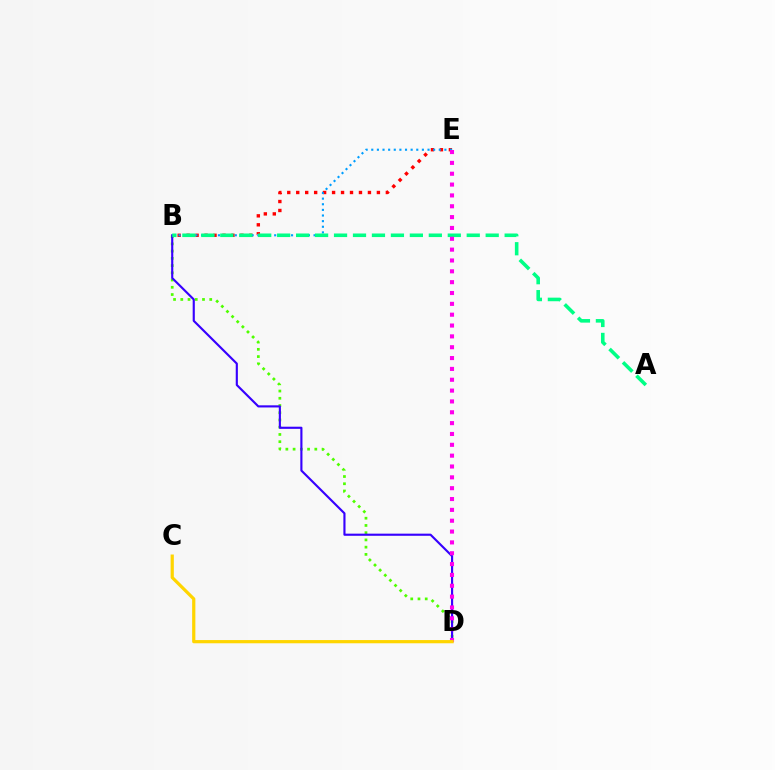{('B', 'D'): [{'color': '#4fff00', 'line_style': 'dotted', 'thickness': 1.97}, {'color': '#3700ff', 'line_style': 'solid', 'thickness': 1.54}], ('B', 'E'): [{'color': '#ff0000', 'line_style': 'dotted', 'thickness': 2.44}, {'color': '#009eff', 'line_style': 'dotted', 'thickness': 1.53}], ('A', 'B'): [{'color': '#00ff86', 'line_style': 'dashed', 'thickness': 2.58}], ('D', 'E'): [{'color': '#ff00ed', 'line_style': 'dotted', 'thickness': 2.95}], ('C', 'D'): [{'color': '#ffd500', 'line_style': 'solid', 'thickness': 2.31}]}